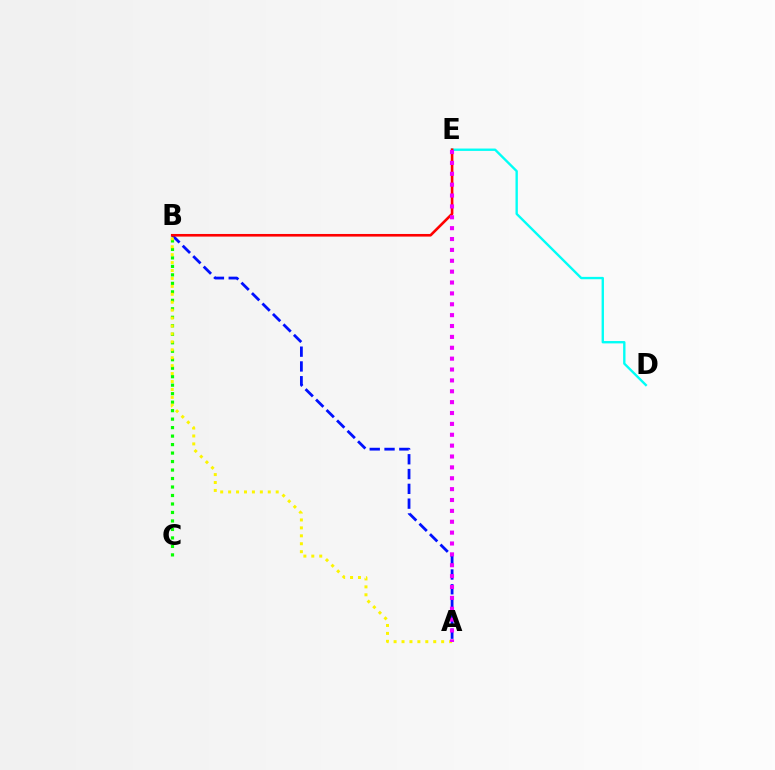{('D', 'E'): [{'color': '#00fff6', 'line_style': 'solid', 'thickness': 1.7}], ('B', 'C'): [{'color': '#08ff00', 'line_style': 'dotted', 'thickness': 2.31}], ('A', 'B'): [{'color': '#0010ff', 'line_style': 'dashed', 'thickness': 2.01}, {'color': '#fcf500', 'line_style': 'dotted', 'thickness': 2.15}], ('B', 'E'): [{'color': '#ff0000', 'line_style': 'solid', 'thickness': 1.88}], ('A', 'E'): [{'color': '#ee00ff', 'line_style': 'dotted', 'thickness': 2.95}]}